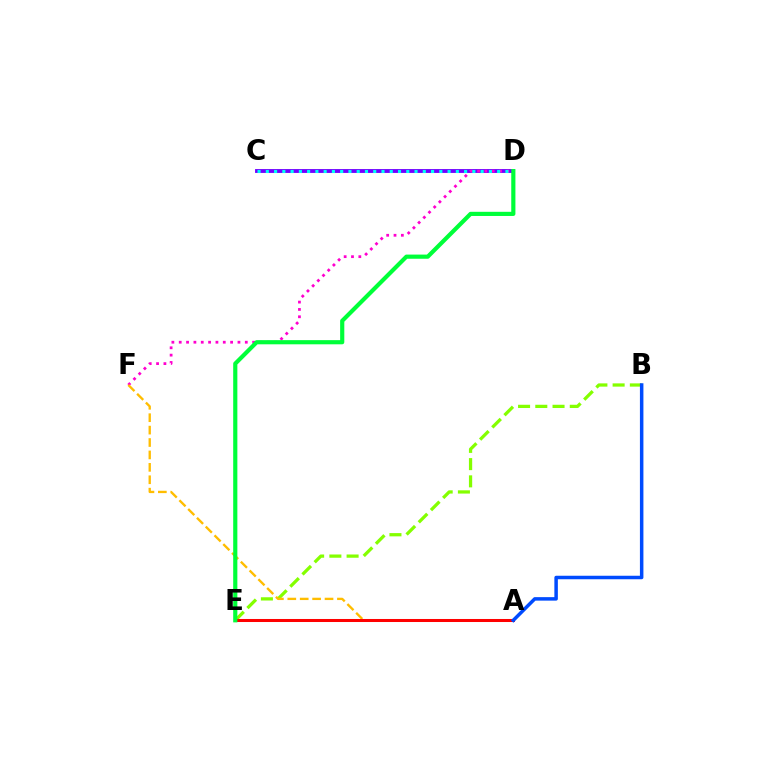{('C', 'D'): [{'color': '#7200ff', 'line_style': 'solid', 'thickness': 2.78}, {'color': '#00fff6', 'line_style': 'dotted', 'thickness': 2.24}], ('B', 'E'): [{'color': '#84ff00', 'line_style': 'dashed', 'thickness': 2.34}], ('D', 'F'): [{'color': '#ff00cf', 'line_style': 'dotted', 'thickness': 1.99}], ('A', 'F'): [{'color': '#ffbd00', 'line_style': 'dashed', 'thickness': 1.69}], ('A', 'E'): [{'color': '#ff0000', 'line_style': 'solid', 'thickness': 2.18}], ('A', 'B'): [{'color': '#004bff', 'line_style': 'solid', 'thickness': 2.52}], ('D', 'E'): [{'color': '#00ff39', 'line_style': 'solid', 'thickness': 3.0}]}